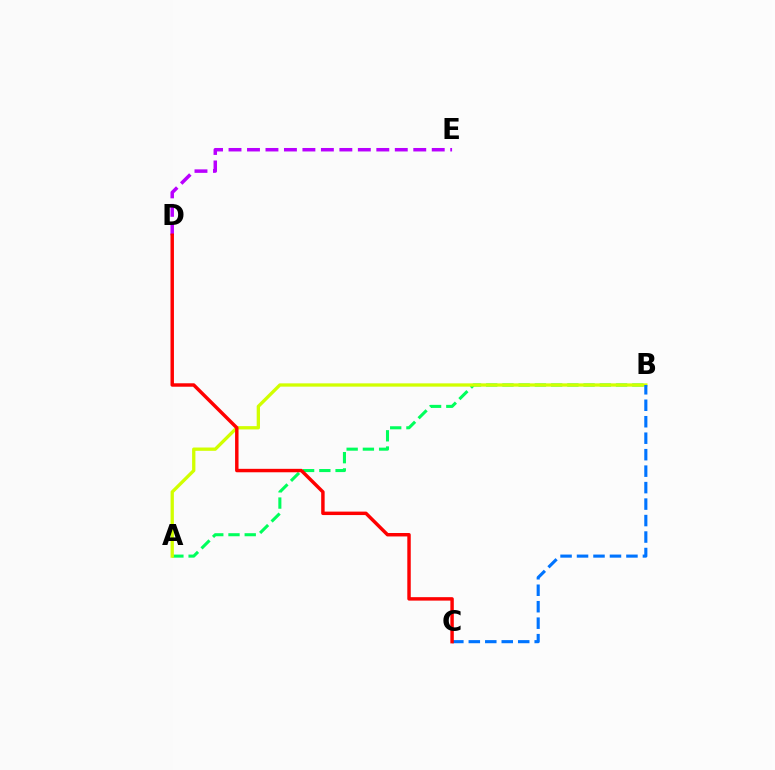{('A', 'B'): [{'color': '#00ff5c', 'line_style': 'dashed', 'thickness': 2.21}, {'color': '#d1ff00', 'line_style': 'solid', 'thickness': 2.38}], ('D', 'E'): [{'color': '#b900ff', 'line_style': 'dashed', 'thickness': 2.51}], ('B', 'C'): [{'color': '#0074ff', 'line_style': 'dashed', 'thickness': 2.24}], ('C', 'D'): [{'color': '#ff0000', 'line_style': 'solid', 'thickness': 2.48}]}